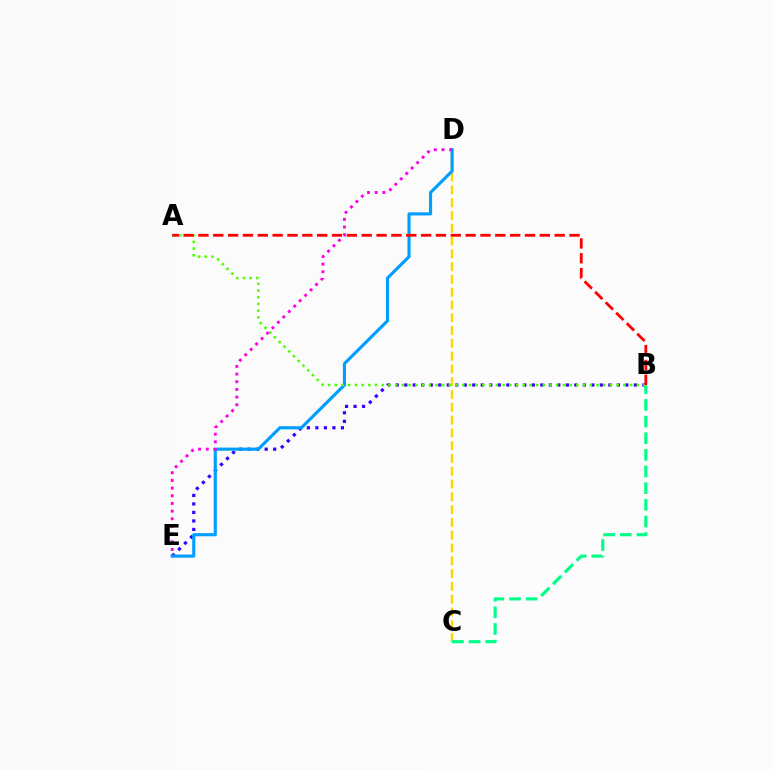{('B', 'E'): [{'color': '#3700ff', 'line_style': 'dotted', 'thickness': 2.31}], ('C', 'D'): [{'color': '#ffd500', 'line_style': 'dashed', 'thickness': 1.74}], ('B', 'C'): [{'color': '#00ff86', 'line_style': 'dashed', 'thickness': 2.26}], ('D', 'E'): [{'color': '#009eff', 'line_style': 'solid', 'thickness': 2.25}, {'color': '#ff00ed', 'line_style': 'dotted', 'thickness': 2.08}], ('A', 'B'): [{'color': '#4fff00', 'line_style': 'dotted', 'thickness': 1.82}, {'color': '#ff0000', 'line_style': 'dashed', 'thickness': 2.02}]}